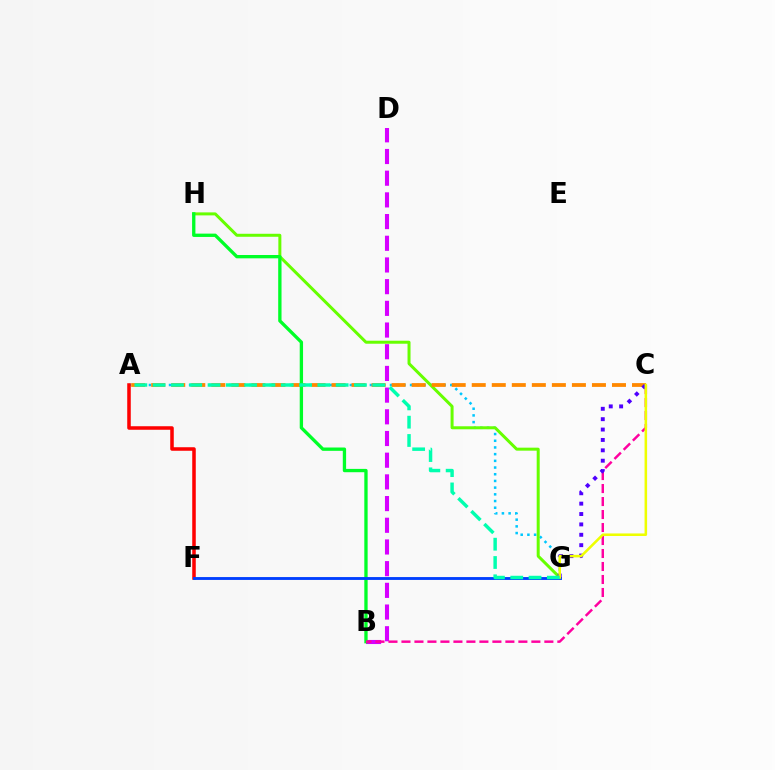{('B', 'D'): [{'color': '#d600ff', 'line_style': 'dashed', 'thickness': 2.95}], ('A', 'G'): [{'color': '#00c7ff', 'line_style': 'dotted', 'thickness': 1.82}, {'color': '#00ffaf', 'line_style': 'dashed', 'thickness': 2.49}], ('G', 'H'): [{'color': '#66ff00', 'line_style': 'solid', 'thickness': 2.16}], ('A', 'C'): [{'color': '#ff8800', 'line_style': 'dashed', 'thickness': 2.72}], ('A', 'F'): [{'color': '#ff0000', 'line_style': 'solid', 'thickness': 2.54}], ('B', 'H'): [{'color': '#00ff27', 'line_style': 'solid', 'thickness': 2.39}], ('F', 'G'): [{'color': '#003fff', 'line_style': 'solid', 'thickness': 2.06}], ('B', 'C'): [{'color': '#ff00a0', 'line_style': 'dashed', 'thickness': 1.76}], ('C', 'G'): [{'color': '#4f00ff', 'line_style': 'dotted', 'thickness': 2.82}, {'color': '#eeff00', 'line_style': 'solid', 'thickness': 1.84}]}